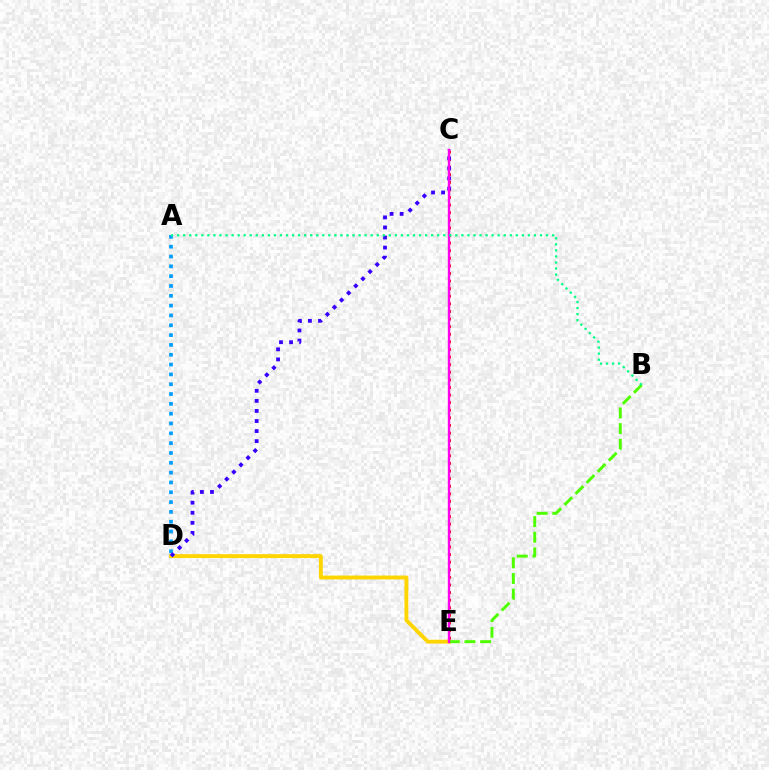{('A', 'D'): [{'color': '#009eff', 'line_style': 'dotted', 'thickness': 2.67}], ('D', 'E'): [{'color': '#ffd500', 'line_style': 'solid', 'thickness': 2.79}], ('C', 'E'): [{'color': '#ff0000', 'line_style': 'dotted', 'thickness': 2.06}, {'color': '#ff00ed', 'line_style': 'solid', 'thickness': 1.7}], ('C', 'D'): [{'color': '#3700ff', 'line_style': 'dotted', 'thickness': 2.73}], ('B', 'E'): [{'color': '#4fff00', 'line_style': 'dashed', 'thickness': 2.13}], ('A', 'B'): [{'color': '#00ff86', 'line_style': 'dotted', 'thickness': 1.64}]}